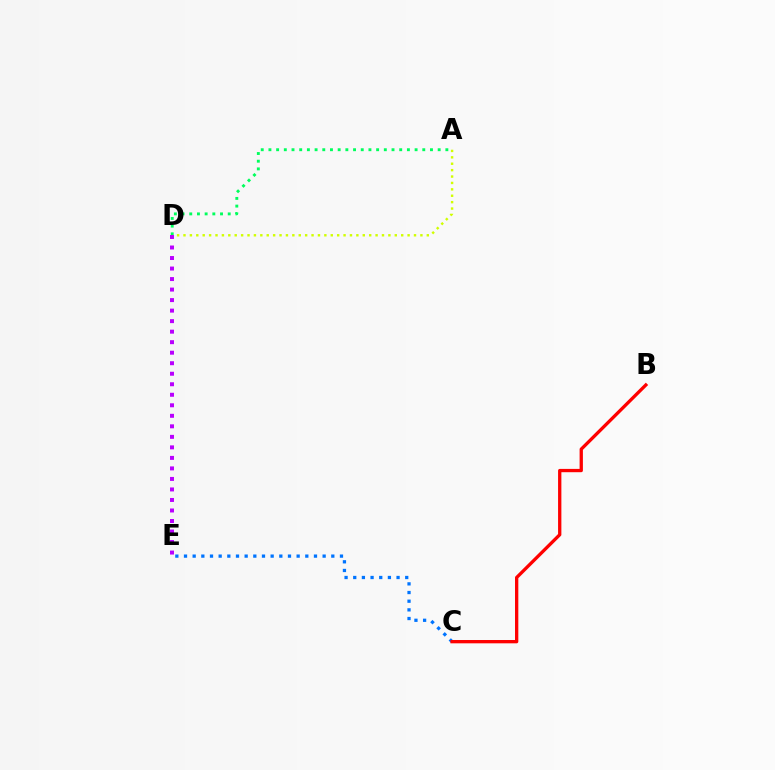{('C', 'E'): [{'color': '#0074ff', 'line_style': 'dotted', 'thickness': 2.35}], ('A', 'D'): [{'color': '#d1ff00', 'line_style': 'dotted', 'thickness': 1.74}, {'color': '#00ff5c', 'line_style': 'dotted', 'thickness': 2.09}], ('B', 'C'): [{'color': '#ff0000', 'line_style': 'solid', 'thickness': 2.38}], ('D', 'E'): [{'color': '#b900ff', 'line_style': 'dotted', 'thickness': 2.86}]}